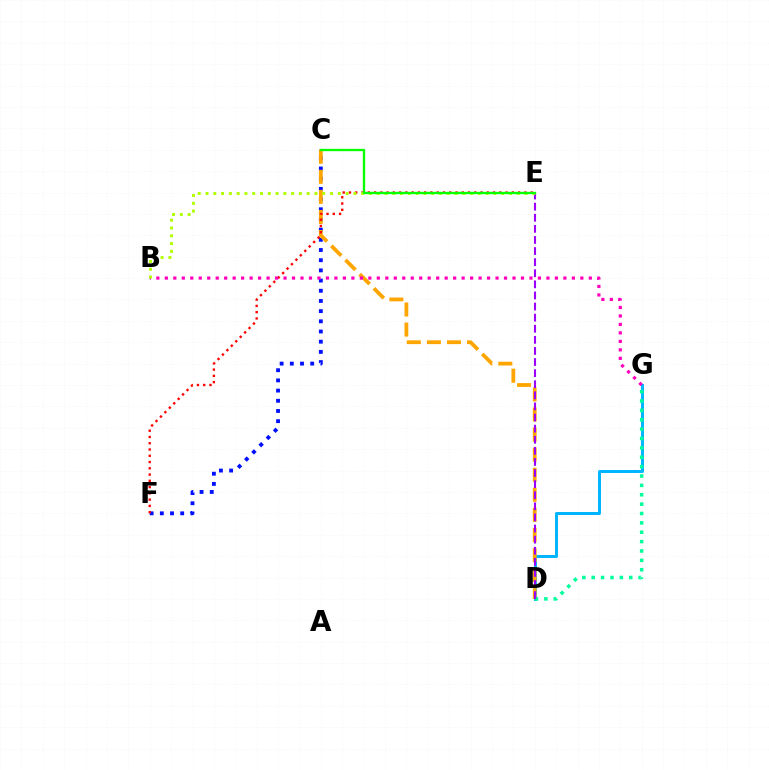{('C', 'F'): [{'color': '#0010ff', 'line_style': 'dotted', 'thickness': 2.77}], ('D', 'G'): [{'color': '#00b5ff', 'line_style': 'solid', 'thickness': 2.15}, {'color': '#00ff9d', 'line_style': 'dotted', 'thickness': 2.55}], ('C', 'D'): [{'color': '#ffa500', 'line_style': 'dashed', 'thickness': 2.73}], ('E', 'F'): [{'color': '#ff0000', 'line_style': 'dotted', 'thickness': 1.7}], ('B', 'G'): [{'color': '#ff00bd', 'line_style': 'dotted', 'thickness': 2.3}], ('D', 'E'): [{'color': '#9b00ff', 'line_style': 'dashed', 'thickness': 1.51}], ('B', 'E'): [{'color': '#b3ff00', 'line_style': 'dotted', 'thickness': 2.11}], ('C', 'E'): [{'color': '#08ff00', 'line_style': 'solid', 'thickness': 1.67}]}